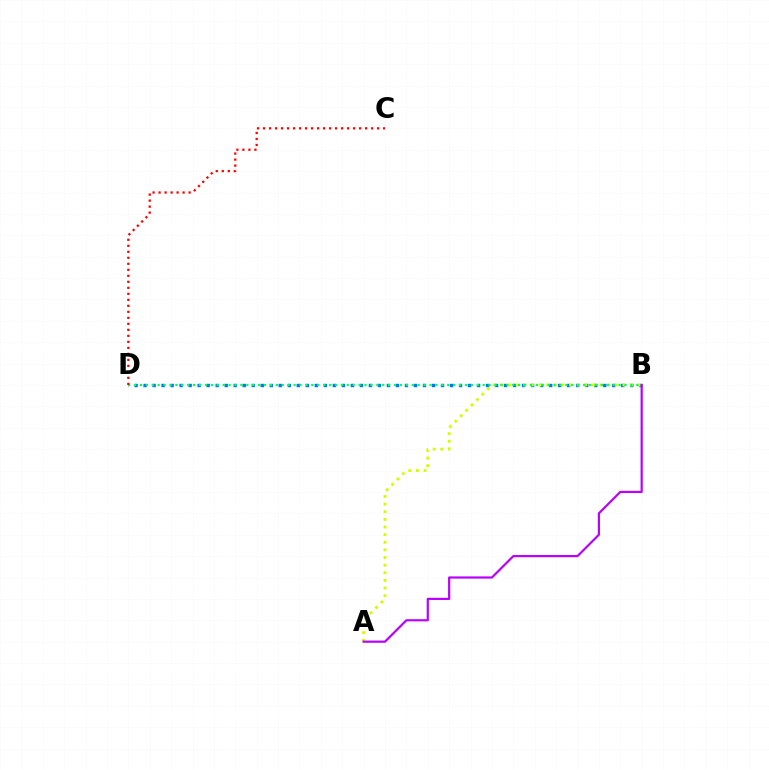{('B', 'D'): [{'color': '#0074ff', 'line_style': 'dotted', 'thickness': 2.45}, {'color': '#00ff5c', 'line_style': 'dotted', 'thickness': 1.61}], ('A', 'B'): [{'color': '#d1ff00', 'line_style': 'dotted', 'thickness': 2.07}, {'color': '#b900ff', 'line_style': 'solid', 'thickness': 1.58}], ('C', 'D'): [{'color': '#ff0000', 'line_style': 'dotted', 'thickness': 1.63}]}